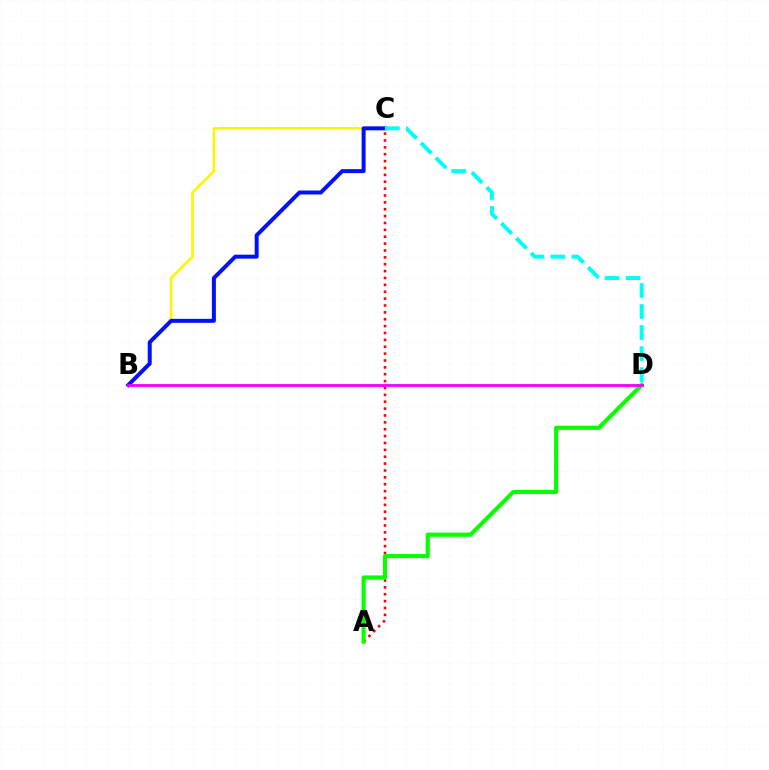{('A', 'C'): [{'color': '#ff0000', 'line_style': 'dotted', 'thickness': 1.87}], ('B', 'C'): [{'color': '#fcf500', 'line_style': 'solid', 'thickness': 1.87}, {'color': '#0010ff', 'line_style': 'solid', 'thickness': 2.87}], ('A', 'D'): [{'color': '#08ff00', 'line_style': 'solid', 'thickness': 2.98}], ('C', 'D'): [{'color': '#00fff6', 'line_style': 'dashed', 'thickness': 2.86}], ('B', 'D'): [{'color': '#ee00ff', 'line_style': 'solid', 'thickness': 2.02}]}